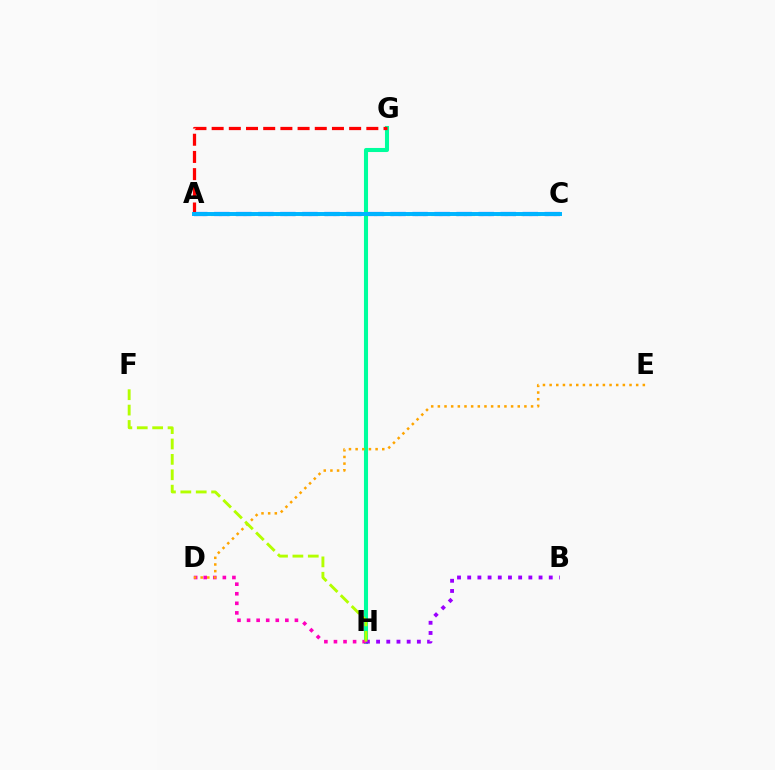{('G', 'H'): [{'color': '#00ff9d', 'line_style': 'solid', 'thickness': 2.93}], ('B', 'H'): [{'color': '#9b00ff', 'line_style': 'dotted', 'thickness': 2.77}], ('D', 'H'): [{'color': '#ff00bd', 'line_style': 'dotted', 'thickness': 2.6}], ('A', 'C'): [{'color': '#08ff00', 'line_style': 'dotted', 'thickness': 2.22}, {'color': '#0010ff', 'line_style': 'dashed', 'thickness': 2.99}, {'color': '#00b5ff', 'line_style': 'solid', 'thickness': 2.85}], ('D', 'E'): [{'color': '#ffa500', 'line_style': 'dotted', 'thickness': 1.81}], ('F', 'H'): [{'color': '#b3ff00', 'line_style': 'dashed', 'thickness': 2.09}], ('A', 'G'): [{'color': '#ff0000', 'line_style': 'dashed', 'thickness': 2.34}]}